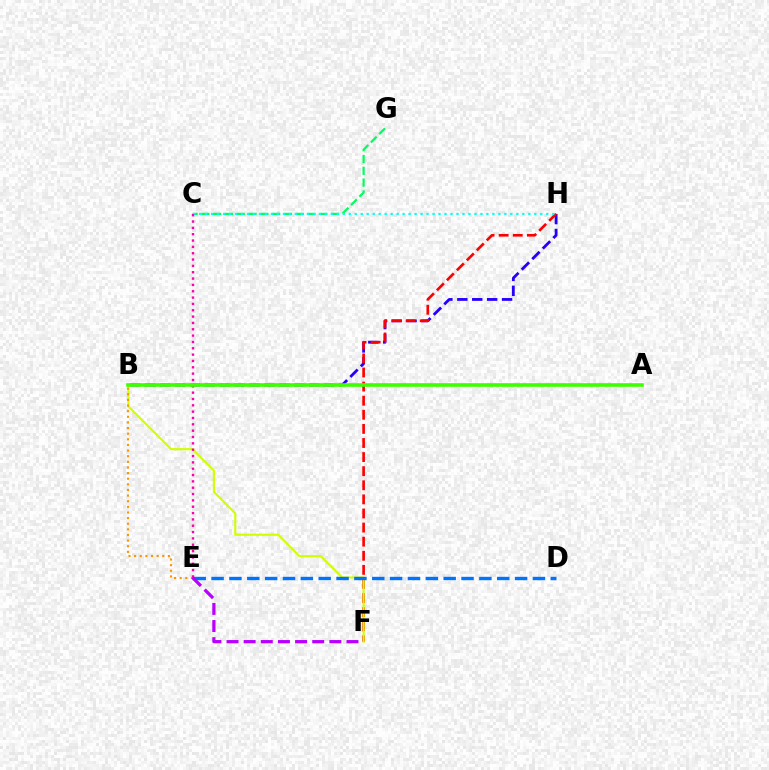{('B', 'H'): [{'color': '#2500ff', 'line_style': 'dashed', 'thickness': 2.03}], ('F', 'H'): [{'color': '#ff0000', 'line_style': 'dashed', 'thickness': 1.92}], ('C', 'G'): [{'color': '#00ff5c', 'line_style': 'dashed', 'thickness': 1.6}], ('B', 'F'): [{'color': '#d1ff00', 'line_style': 'solid', 'thickness': 1.54}], ('B', 'E'): [{'color': '#ff9400', 'line_style': 'dotted', 'thickness': 1.53}], ('C', 'H'): [{'color': '#00fff6', 'line_style': 'dotted', 'thickness': 1.63}], ('D', 'E'): [{'color': '#0074ff', 'line_style': 'dashed', 'thickness': 2.43}], ('C', 'E'): [{'color': '#ff00ac', 'line_style': 'dotted', 'thickness': 1.72}], ('E', 'F'): [{'color': '#b900ff', 'line_style': 'dashed', 'thickness': 2.33}], ('A', 'B'): [{'color': '#3dff00', 'line_style': 'solid', 'thickness': 2.59}]}